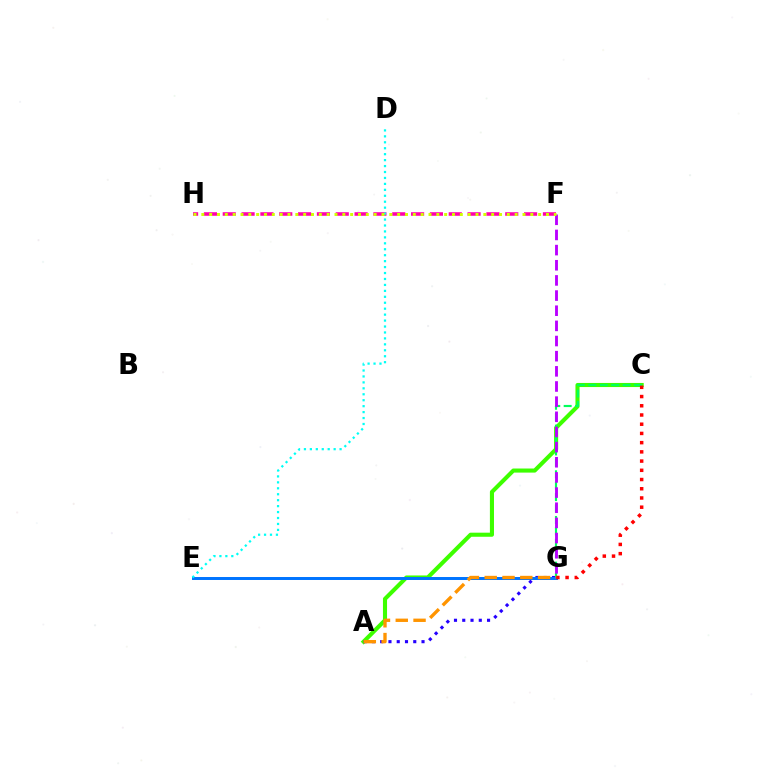{('A', 'C'): [{'color': '#3dff00', 'line_style': 'solid', 'thickness': 2.94}], ('C', 'G'): [{'color': '#00ff5c', 'line_style': 'dashed', 'thickness': 1.55}, {'color': '#ff0000', 'line_style': 'dotted', 'thickness': 2.5}], ('F', 'H'): [{'color': '#ff00ac', 'line_style': 'dashed', 'thickness': 2.56}, {'color': '#d1ff00', 'line_style': 'dotted', 'thickness': 2.13}], ('F', 'G'): [{'color': '#b900ff', 'line_style': 'dashed', 'thickness': 2.06}], ('A', 'G'): [{'color': '#2500ff', 'line_style': 'dotted', 'thickness': 2.25}, {'color': '#ff9400', 'line_style': 'dashed', 'thickness': 2.42}], ('E', 'G'): [{'color': '#0074ff', 'line_style': 'solid', 'thickness': 2.14}], ('D', 'E'): [{'color': '#00fff6', 'line_style': 'dotted', 'thickness': 1.61}]}